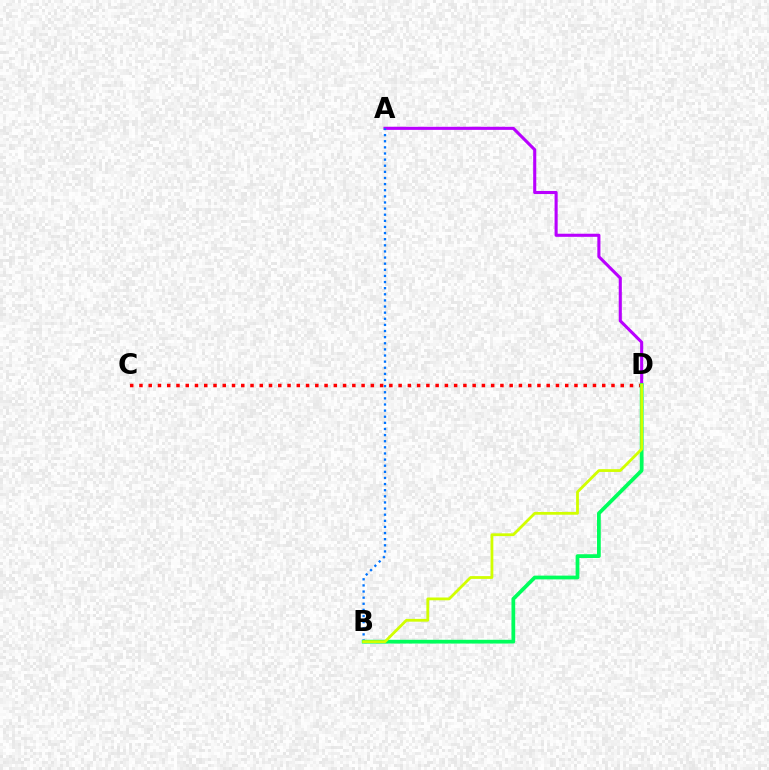{('A', 'D'): [{'color': '#b900ff', 'line_style': 'solid', 'thickness': 2.23}], ('C', 'D'): [{'color': '#ff0000', 'line_style': 'dotted', 'thickness': 2.51}], ('A', 'B'): [{'color': '#0074ff', 'line_style': 'dotted', 'thickness': 1.66}], ('B', 'D'): [{'color': '#00ff5c', 'line_style': 'solid', 'thickness': 2.7}, {'color': '#d1ff00', 'line_style': 'solid', 'thickness': 2.01}]}